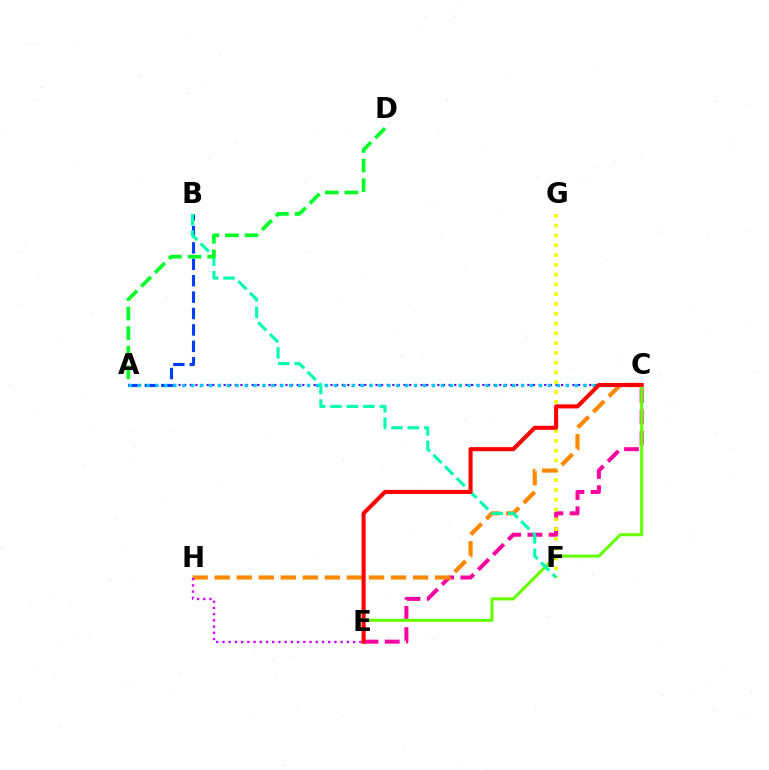{('C', 'E'): [{'color': '#ff00a0', 'line_style': 'dashed', 'thickness': 2.88}, {'color': '#66ff00', 'line_style': 'solid', 'thickness': 2.2}, {'color': '#ff0000', 'line_style': 'solid', 'thickness': 2.94}], ('A', 'C'): [{'color': '#4f00ff', 'line_style': 'dotted', 'thickness': 1.53}, {'color': '#00c7ff', 'line_style': 'dotted', 'thickness': 2.42}], ('F', 'G'): [{'color': '#eeff00', 'line_style': 'dotted', 'thickness': 2.66}], ('A', 'B'): [{'color': '#003fff', 'line_style': 'dashed', 'thickness': 2.23}], ('C', 'H'): [{'color': '#ff8800', 'line_style': 'dashed', 'thickness': 2.99}], ('E', 'H'): [{'color': '#d600ff', 'line_style': 'dotted', 'thickness': 1.69}], ('B', 'F'): [{'color': '#00ffaf', 'line_style': 'dashed', 'thickness': 2.24}], ('A', 'D'): [{'color': '#00ff27', 'line_style': 'dashed', 'thickness': 2.66}]}